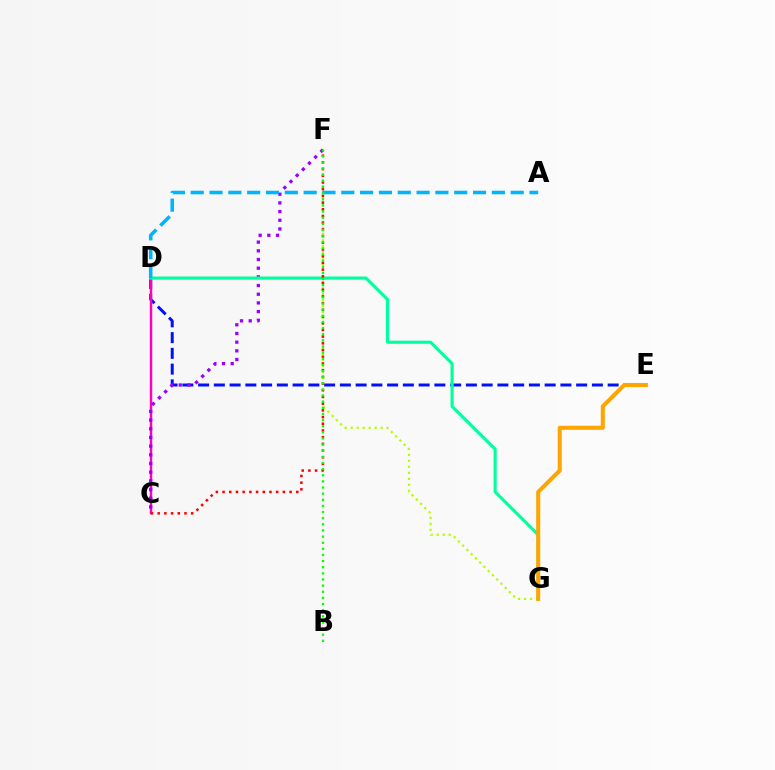{('D', 'E'): [{'color': '#0010ff', 'line_style': 'dashed', 'thickness': 2.14}], ('F', 'G'): [{'color': '#b3ff00', 'line_style': 'dotted', 'thickness': 1.63}], ('C', 'D'): [{'color': '#ff00bd', 'line_style': 'solid', 'thickness': 1.75}], ('C', 'F'): [{'color': '#9b00ff', 'line_style': 'dotted', 'thickness': 2.36}, {'color': '#ff0000', 'line_style': 'dotted', 'thickness': 1.82}], ('D', 'G'): [{'color': '#00ff9d', 'line_style': 'solid', 'thickness': 2.24}], ('E', 'G'): [{'color': '#ffa500', 'line_style': 'solid', 'thickness': 2.92}], ('A', 'D'): [{'color': '#00b5ff', 'line_style': 'dashed', 'thickness': 2.56}], ('B', 'F'): [{'color': '#08ff00', 'line_style': 'dotted', 'thickness': 1.67}]}